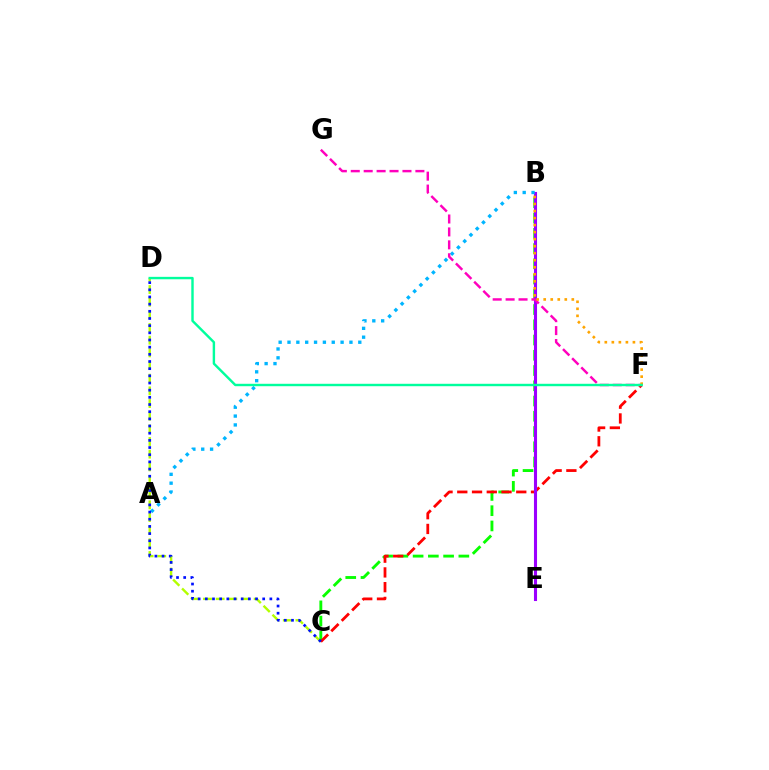{('C', 'D'): [{'color': '#b3ff00', 'line_style': 'dashed', 'thickness': 1.72}, {'color': '#0010ff', 'line_style': 'dotted', 'thickness': 1.95}], ('B', 'C'): [{'color': '#08ff00', 'line_style': 'dashed', 'thickness': 2.07}], ('C', 'F'): [{'color': '#ff0000', 'line_style': 'dashed', 'thickness': 2.0}], ('B', 'E'): [{'color': '#9b00ff', 'line_style': 'solid', 'thickness': 2.22}], ('A', 'B'): [{'color': '#00b5ff', 'line_style': 'dotted', 'thickness': 2.4}], ('F', 'G'): [{'color': '#ff00bd', 'line_style': 'dashed', 'thickness': 1.76}], ('B', 'F'): [{'color': '#ffa500', 'line_style': 'dotted', 'thickness': 1.91}], ('D', 'F'): [{'color': '#00ff9d', 'line_style': 'solid', 'thickness': 1.74}]}